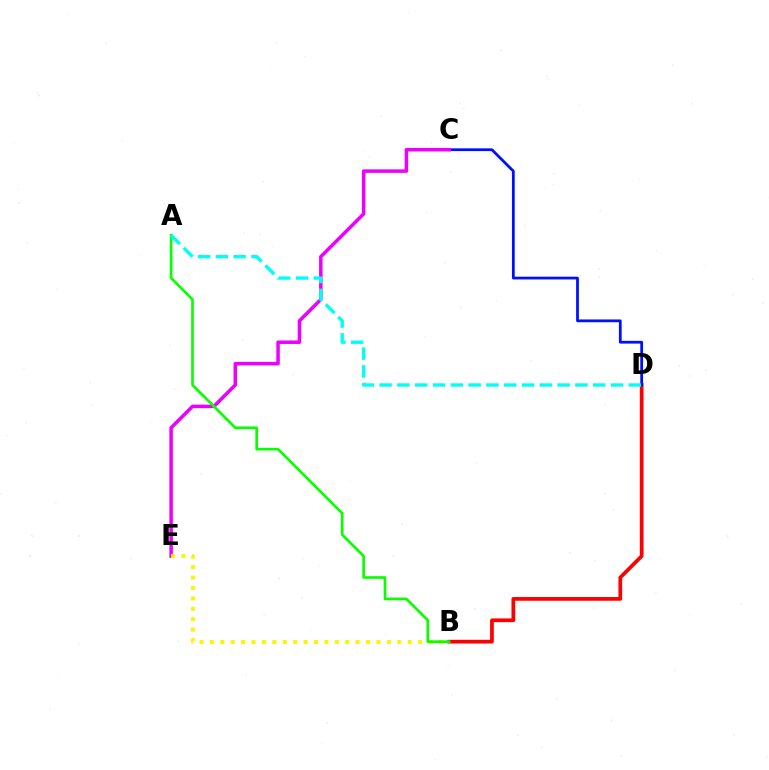{('B', 'D'): [{'color': '#ff0000', 'line_style': 'solid', 'thickness': 2.68}], ('C', 'D'): [{'color': '#0010ff', 'line_style': 'solid', 'thickness': 1.99}], ('C', 'E'): [{'color': '#ee00ff', 'line_style': 'solid', 'thickness': 2.53}], ('B', 'E'): [{'color': '#fcf500', 'line_style': 'dotted', 'thickness': 2.83}], ('A', 'B'): [{'color': '#08ff00', 'line_style': 'solid', 'thickness': 1.91}], ('A', 'D'): [{'color': '#00fff6', 'line_style': 'dashed', 'thickness': 2.42}]}